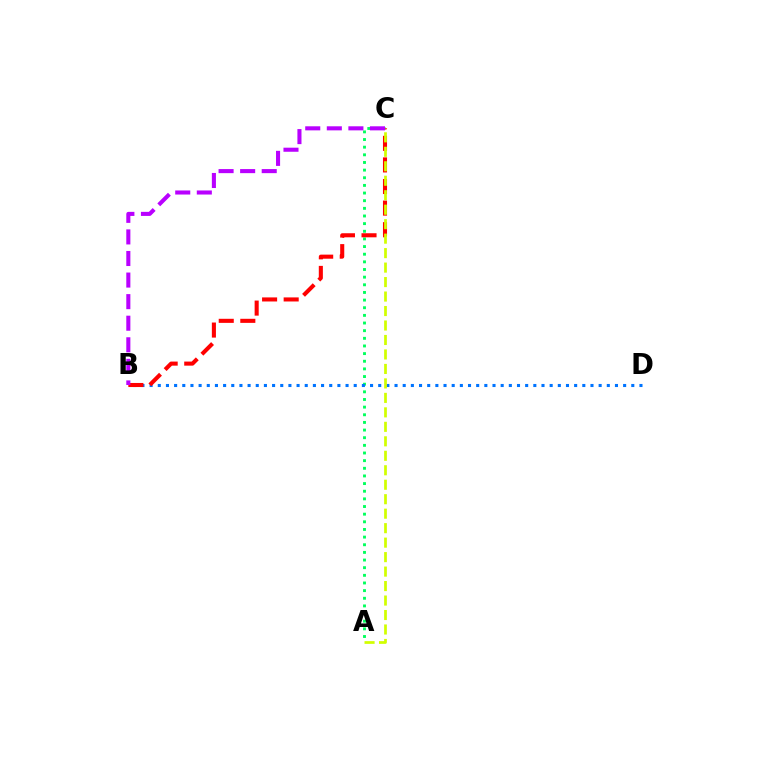{('A', 'C'): [{'color': '#00ff5c', 'line_style': 'dotted', 'thickness': 2.08}, {'color': '#d1ff00', 'line_style': 'dashed', 'thickness': 1.97}], ('B', 'D'): [{'color': '#0074ff', 'line_style': 'dotted', 'thickness': 2.22}], ('B', 'C'): [{'color': '#ff0000', 'line_style': 'dashed', 'thickness': 2.93}, {'color': '#b900ff', 'line_style': 'dashed', 'thickness': 2.93}]}